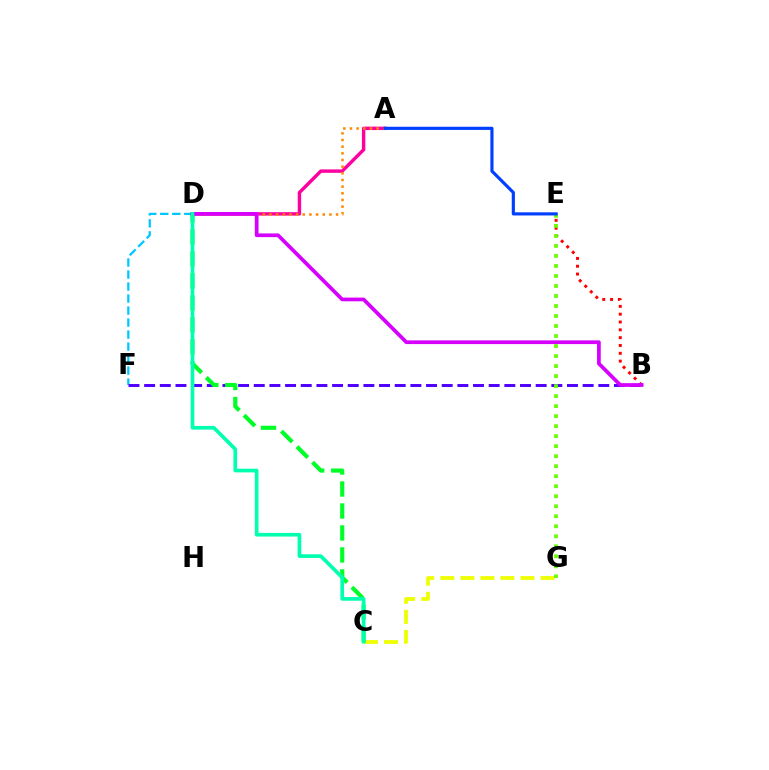{('C', 'G'): [{'color': '#eeff00', 'line_style': 'dashed', 'thickness': 2.72}], ('B', 'E'): [{'color': '#ff0000', 'line_style': 'dotted', 'thickness': 2.12}], ('D', 'F'): [{'color': '#00c7ff', 'line_style': 'dashed', 'thickness': 1.63}], ('B', 'F'): [{'color': '#4f00ff', 'line_style': 'dashed', 'thickness': 2.13}], ('A', 'D'): [{'color': '#ff00a0', 'line_style': 'solid', 'thickness': 2.46}, {'color': '#ff8800', 'line_style': 'dotted', 'thickness': 1.81}], ('C', 'D'): [{'color': '#00ff27', 'line_style': 'dashed', 'thickness': 2.99}, {'color': '#00ffaf', 'line_style': 'solid', 'thickness': 2.64}], ('B', 'D'): [{'color': '#d600ff', 'line_style': 'solid', 'thickness': 2.68}], ('E', 'G'): [{'color': '#66ff00', 'line_style': 'dotted', 'thickness': 2.72}], ('A', 'E'): [{'color': '#003fff', 'line_style': 'solid', 'thickness': 2.28}]}